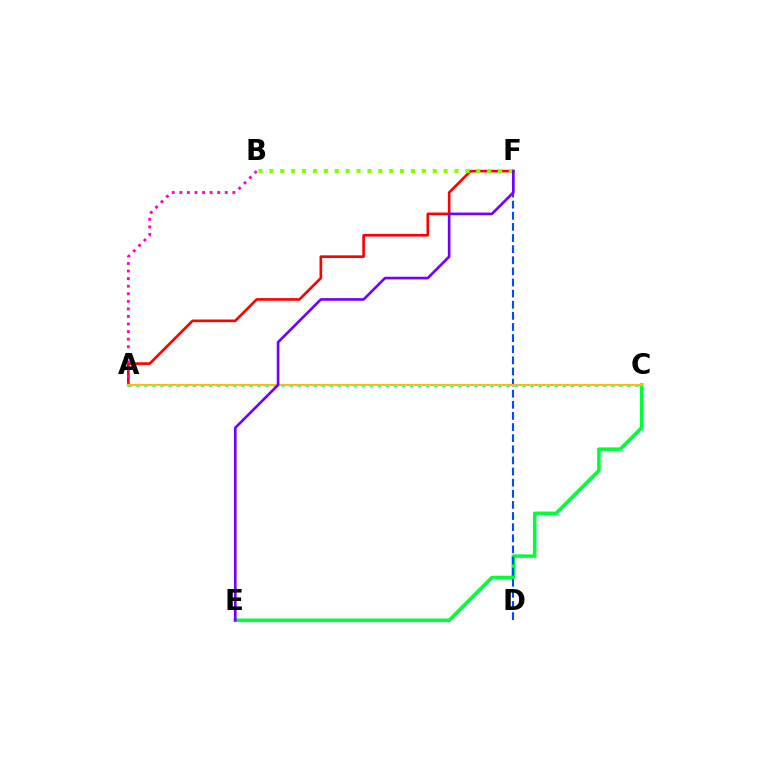{('A', 'F'): [{'color': '#ff0000', 'line_style': 'solid', 'thickness': 1.9}], ('A', 'C'): [{'color': '#00fff6', 'line_style': 'dotted', 'thickness': 2.19}, {'color': '#ffbd00', 'line_style': 'solid', 'thickness': 1.57}], ('A', 'B'): [{'color': '#ff00cf', 'line_style': 'dotted', 'thickness': 2.06}], ('C', 'E'): [{'color': '#00ff39', 'line_style': 'solid', 'thickness': 2.56}], ('D', 'F'): [{'color': '#004bff', 'line_style': 'dashed', 'thickness': 1.51}], ('B', 'F'): [{'color': '#84ff00', 'line_style': 'dotted', 'thickness': 2.96}], ('E', 'F'): [{'color': '#7200ff', 'line_style': 'solid', 'thickness': 1.91}]}